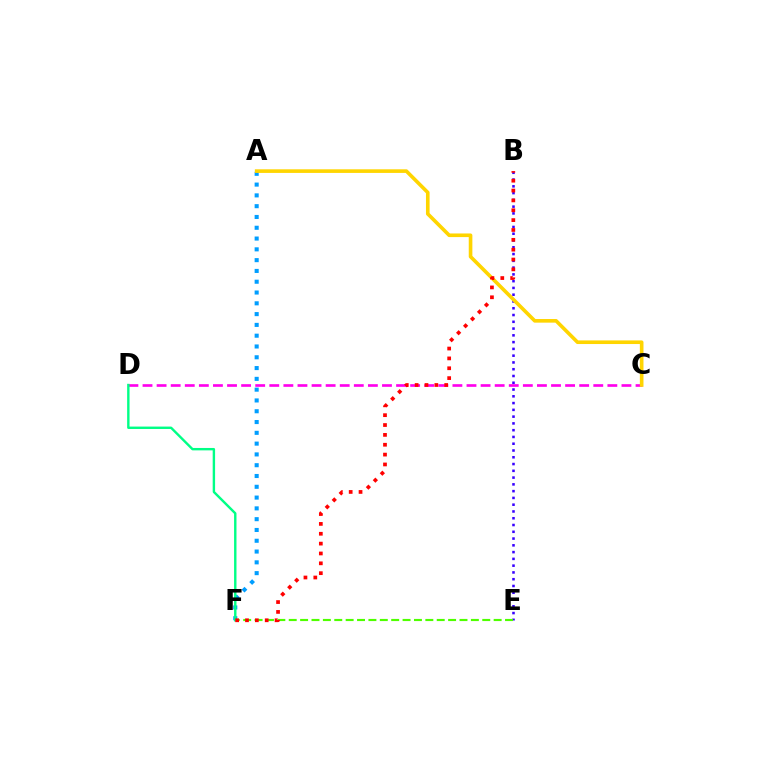{('B', 'E'): [{'color': '#3700ff', 'line_style': 'dotted', 'thickness': 1.84}], ('C', 'D'): [{'color': '#ff00ed', 'line_style': 'dashed', 'thickness': 1.91}], ('A', 'F'): [{'color': '#009eff', 'line_style': 'dotted', 'thickness': 2.93}], ('E', 'F'): [{'color': '#4fff00', 'line_style': 'dashed', 'thickness': 1.55}], ('D', 'F'): [{'color': '#00ff86', 'line_style': 'solid', 'thickness': 1.73}], ('A', 'C'): [{'color': '#ffd500', 'line_style': 'solid', 'thickness': 2.61}], ('B', 'F'): [{'color': '#ff0000', 'line_style': 'dotted', 'thickness': 2.68}]}